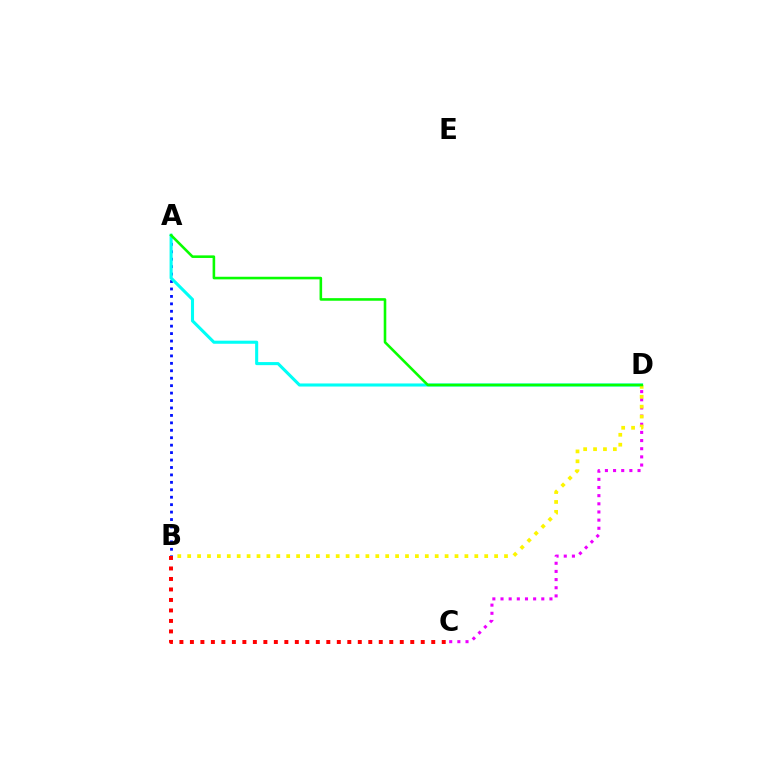{('C', 'D'): [{'color': '#ee00ff', 'line_style': 'dotted', 'thickness': 2.22}], ('A', 'B'): [{'color': '#0010ff', 'line_style': 'dotted', 'thickness': 2.02}], ('A', 'D'): [{'color': '#00fff6', 'line_style': 'solid', 'thickness': 2.21}, {'color': '#08ff00', 'line_style': 'solid', 'thickness': 1.86}], ('B', 'D'): [{'color': '#fcf500', 'line_style': 'dotted', 'thickness': 2.69}], ('B', 'C'): [{'color': '#ff0000', 'line_style': 'dotted', 'thickness': 2.85}]}